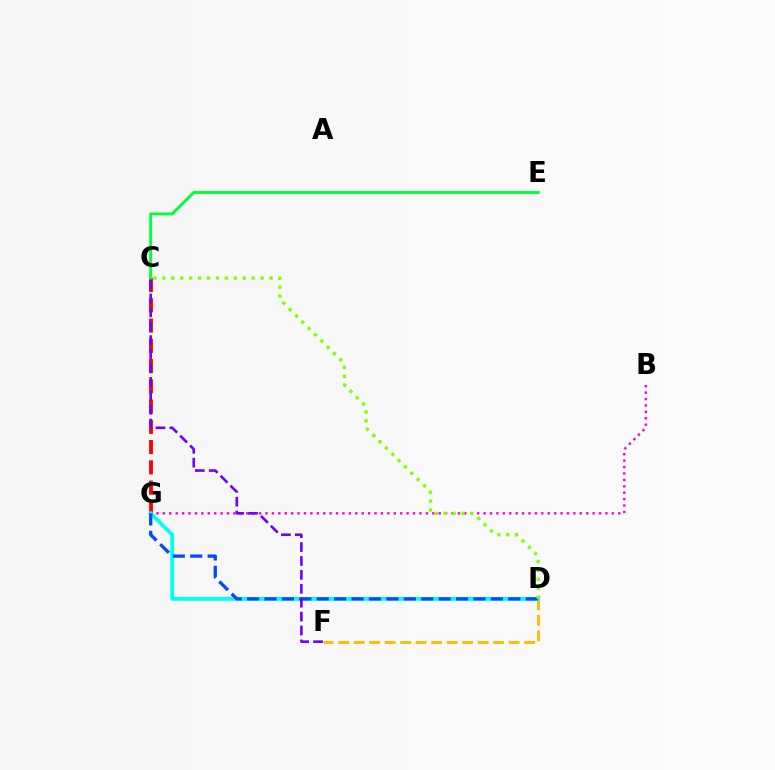{('C', 'G'): [{'color': '#ff0000', 'line_style': 'dashed', 'thickness': 2.75}], ('B', 'G'): [{'color': '#ff00cf', 'line_style': 'dotted', 'thickness': 1.74}], ('D', 'F'): [{'color': '#ffbd00', 'line_style': 'dashed', 'thickness': 2.11}], ('D', 'G'): [{'color': '#00fff6', 'line_style': 'solid', 'thickness': 2.73}, {'color': '#004bff', 'line_style': 'dashed', 'thickness': 2.37}], ('C', 'D'): [{'color': '#84ff00', 'line_style': 'dotted', 'thickness': 2.43}], ('C', 'E'): [{'color': '#00ff39', 'line_style': 'solid', 'thickness': 2.1}], ('C', 'F'): [{'color': '#7200ff', 'line_style': 'dashed', 'thickness': 1.89}]}